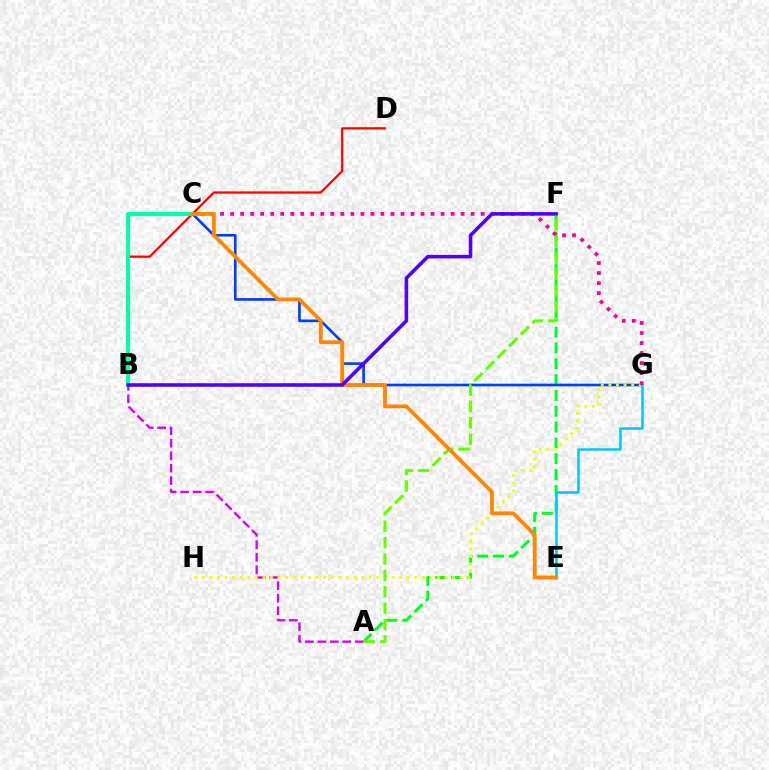{('A', 'B'): [{'color': '#d600ff', 'line_style': 'dashed', 'thickness': 1.69}], ('A', 'F'): [{'color': '#00ff27', 'line_style': 'dashed', 'thickness': 2.15}, {'color': '#66ff00', 'line_style': 'dashed', 'thickness': 2.23}], ('C', 'G'): [{'color': '#003fff', 'line_style': 'solid', 'thickness': 1.9}, {'color': '#ff00a0', 'line_style': 'dotted', 'thickness': 2.72}], ('B', 'D'): [{'color': '#ff0000', 'line_style': 'solid', 'thickness': 1.62}], ('G', 'H'): [{'color': '#eeff00', 'line_style': 'dotted', 'thickness': 2.06}], ('B', 'C'): [{'color': '#00ffaf', 'line_style': 'solid', 'thickness': 2.97}], ('E', 'G'): [{'color': '#00c7ff', 'line_style': 'solid', 'thickness': 1.8}], ('C', 'E'): [{'color': '#ff8800', 'line_style': 'solid', 'thickness': 2.77}], ('B', 'F'): [{'color': '#4f00ff', 'line_style': 'solid', 'thickness': 2.55}]}